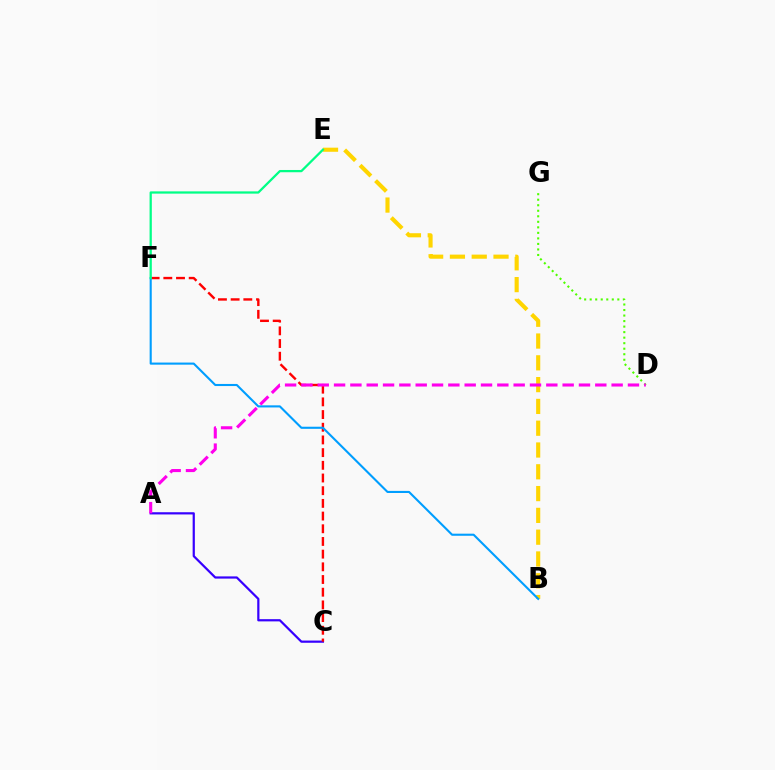{('D', 'G'): [{'color': '#4fff00', 'line_style': 'dotted', 'thickness': 1.5}], ('B', 'E'): [{'color': '#ffd500', 'line_style': 'dashed', 'thickness': 2.96}], ('A', 'C'): [{'color': '#3700ff', 'line_style': 'solid', 'thickness': 1.6}], ('C', 'F'): [{'color': '#ff0000', 'line_style': 'dashed', 'thickness': 1.72}], ('A', 'D'): [{'color': '#ff00ed', 'line_style': 'dashed', 'thickness': 2.22}], ('B', 'F'): [{'color': '#009eff', 'line_style': 'solid', 'thickness': 1.51}], ('E', 'F'): [{'color': '#00ff86', 'line_style': 'solid', 'thickness': 1.63}]}